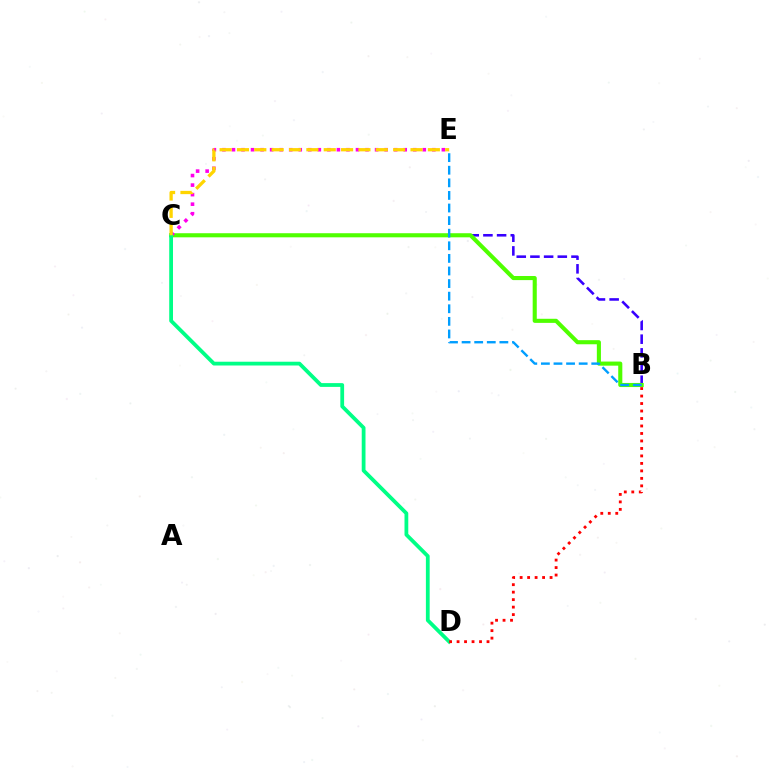{('B', 'C'): [{'color': '#3700ff', 'line_style': 'dashed', 'thickness': 1.86}, {'color': '#4fff00', 'line_style': 'solid', 'thickness': 2.95}], ('C', 'E'): [{'color': '#ff00ed', 'line_style': 'dotted', 'thickness': 2.59}, {'color': '#ffd500', 'line_style': 'dashed', 'thickness': 2.36}], ('C', 'D'): [{'color': '#00ff86', 'line_style': 'solid', 'thickness': 2.72}], ('B', 'D'): [{'color': '#ff0000', 'line_style': 'dotted', 'thickness': 2.03}], ('B', 'E'): [{'color': '#009eff', 'line_style': 'dashed', 'thickness': 1.71}]}